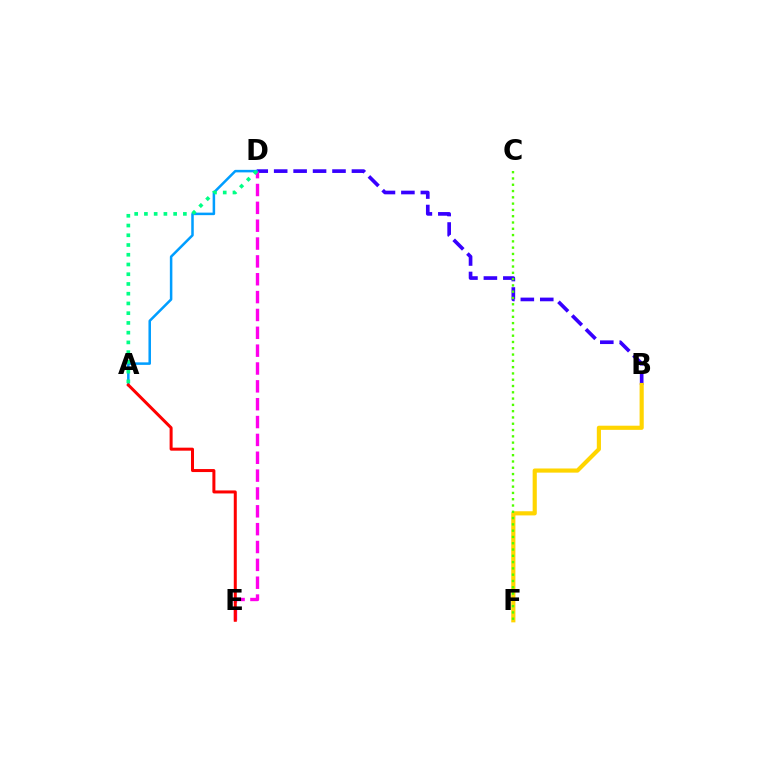{('B', 'D'): [{'color': '#3700ff', 'line_style': 'dashed', 'thickness': 2.64}], ('B', 'F'): [{'color': '#ffd500', 'line_style': 'solid', 'thickness': 2.99}], ('D', 'E'): [{'color': '#ff00ed', 'line_style': 'dashed', 'thickness': 2.43}], ('A', 'D'): [{'color': '#009eff', 'line_style': 'solid', 'thickness': 1.82}, {'color': '#00ff86', 'line_style': 'dotted', 'thickness': 2.65}], ('A', 'E'): [{'color': '#ff0000', 'line_style': 'solid', 'thickness': 2.17}], ('C', 'F'): [{'color': '#4fff00', 'line_style': 'dotted', 'thickness': 1.71}]}